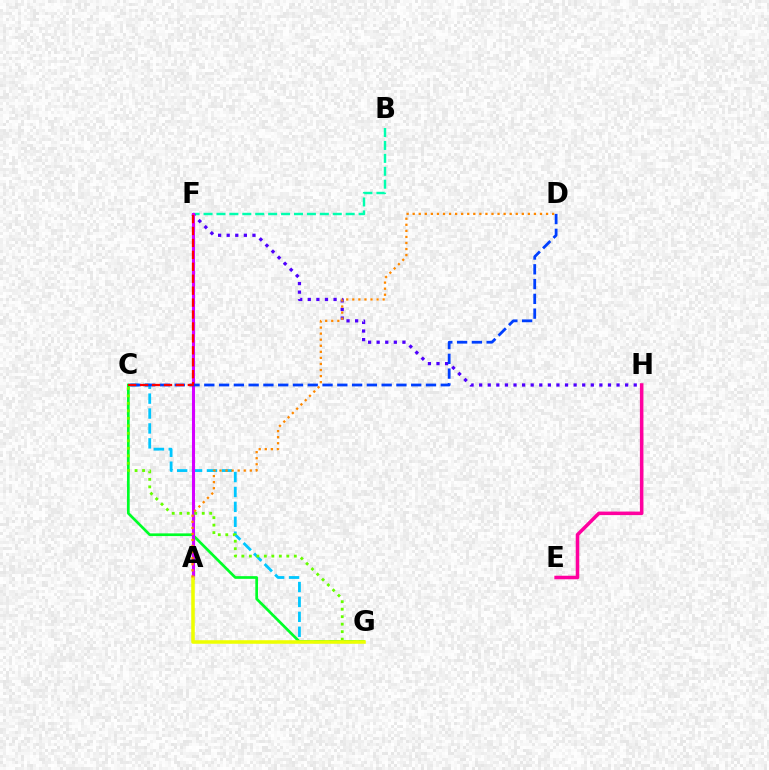{('C', 'G'): [{'color': '#00c7ff', 'line_style': 'dashed', 'thickness': 2.03}, {'color': '#00ff27', 'line_style': 'solid', 'thickness': 1.94}, {'color': '#66ff00', 'line_style': 'dotted', 'thickness': 2.04}], ('B', 'F'): [{'color': '#00ffaf', 'line_style': 'dashed', 'thickness': 1.76}], ('F', 'H'): [{'color': '#4f00ff', 'line_style': 'dotted', 'thickness': 2.33}], ('A', 'F'): [{'color': '#d600ff', 'line_style': 'solid', 'thickness': 2.21}], ('C', 'D'): [{'color': '#003fff', 'line_style': 'dashed', 'thickness': 2.01}], ('C', 'F'): [{'color': '#ff0000', 'line_style': 'dashed', 'thickness': 1.62}], ('A', 'G'): [{'color': '#eeff00', 'line_style': 'solid', 'thickness': 2.55}], ('E', 'H'): [{'color': '#ff00a0', 'line_style': 'solid', 'thickness': 2.54}], ('A', 'D'): [{'color': '#ff8800', 'line_style': 'dotted', 'thickness': 1.65}]}